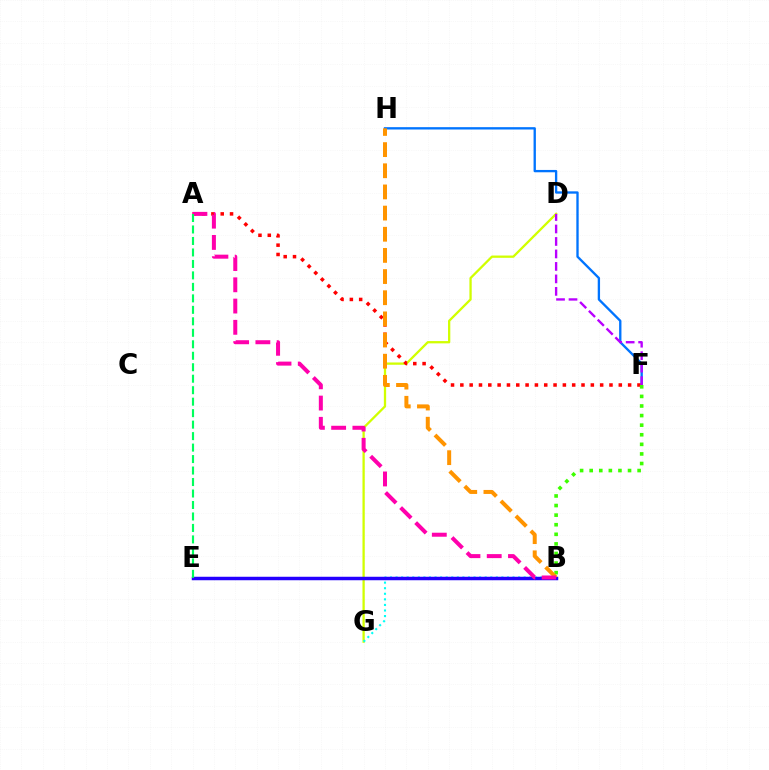{('D', 'G'): [{'color': '#d1ff00', 'line_style': 'solid', 'thickness': 1.65}], ('B', 'G'): [{'color': '#00fff6', 'line_style': 'dotted', 'thickness': 1.51}], ('F', 'H'): [{'color': '#0074ff', 'line_style': 'solid', 'thickness': 1.68}], ('A', 'F'): [{'color': '#ff0000', 'line_style': 'dotted', 'thickness': 2.53}], ('B', 'E'): [{'color': '#2500ff', 'line_style': 'solid', 'thickness': 2.5}], ('B', 'F'): [{'color': '#3dff00', 'line_style': 'dotted', 'thickness': 2.61}], ('B', 'H'): [{'color': '#ff9400', 'line_style': 'dashed', 'thickness': 2.87}], ('D', 'F'): [{'color': '#b900ff', 'line_style': 'dashed', 'thickness': 1.7}], ('A', 'B'): [{'color': '#ff00ac', 'line_style': 'dashed', 'thickness': 2.89}], ('A', 'E'): [{'color': '#00ff5c', 'line_style': 'dashed', 'thickness': 1.56}]}